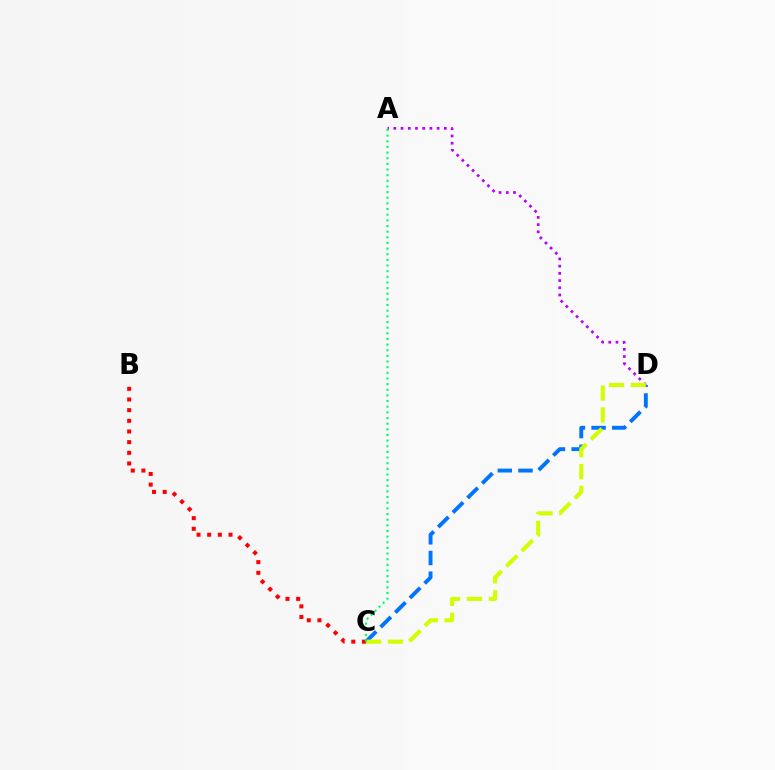{('B', 'C'): [{'color': '#ff0000', 'line_style': 'dotted', 'thickness': 2.9}], ('A', 'D'): [{'color': '#b900ff', 'line_style': 'dotted', 'thickness': 1.96}], ('C', 'D'): [{'color': '#0074ff', 'line_style': 'dashed', 'thickness': 2.81}, {'color': '#d1ff00', 'line_style': 'dashed', 'thickness': 2.97}], ('A', 'C'): [{'color': '#00ff5c', 'line_style': 'dotted', 'thickness': 1.53}]}